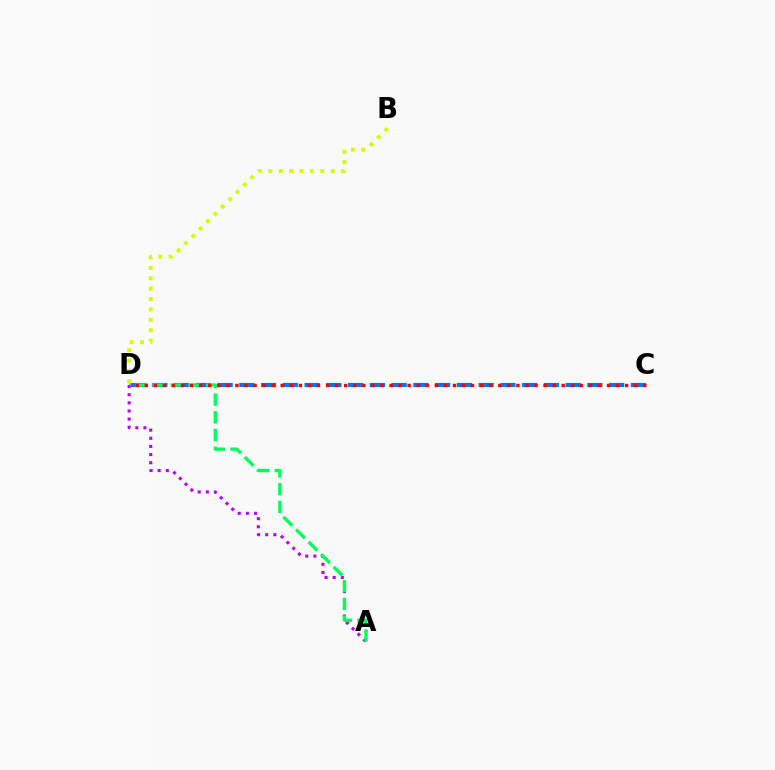{('C', 'D'): [{'color': '#0074ff', 'line_style': 'dashed', 'thickness': 2.96}, {'color': '#ff0000', 'line_style': 'dotted', 'thickness': 2.46}], ('A', 'D'): [{'color': '#b900ff', 'line_style': 'dotted', 'thickness': 2.21}, {'color': '#00ff5c', 'line_style': 'dashed', 'thickness': 2.4}], ('B', 'D'): [{'color': '#d1ff00', 'line_style': 'dotted', 'thickness': 2.82}]}